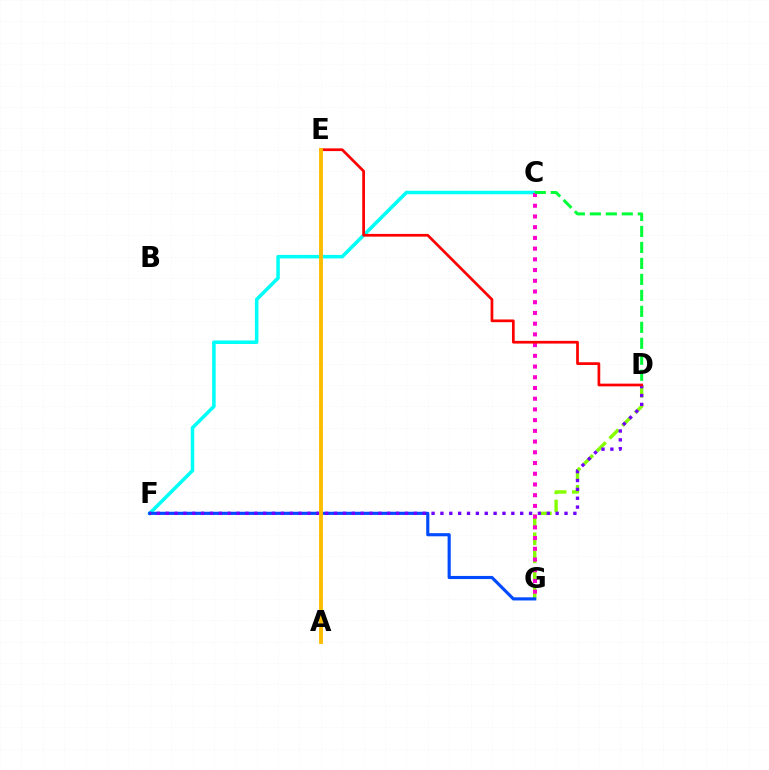{('C', 'F'): [{'color': '#00fff6', 'line_style': 'solid', 'thickness': 2.54}], ('D', 'G'): [{'color': '#84ff00', 'line_style': 'dashed', 'thickness': 2.45}], ('F', 'G'): [{'color': '#004bff', 'line_style': 'solid', 'thickness': 2.26}], ('D', 'F'): [{'color': '#7200ff', 'line_style': 'dotted', 'thickness': 2.41}], ('C', 'G'): [{'color': '#ff00cf', 'line_style': 'dotted', 'thickness': 2.91}], ('D', 'E'): [{'color': '#ff0000', 'line_style': 'solid', 'thickness': 1.96}], ('A', 'E'): [{'color': '#ffbd00', 'line_style': 'solid', 'thickness': 2.78}], ('C', 'D'): [{'color': '#00ff39', 'line_style': 'dashed', 'thickness': 2.17}]}